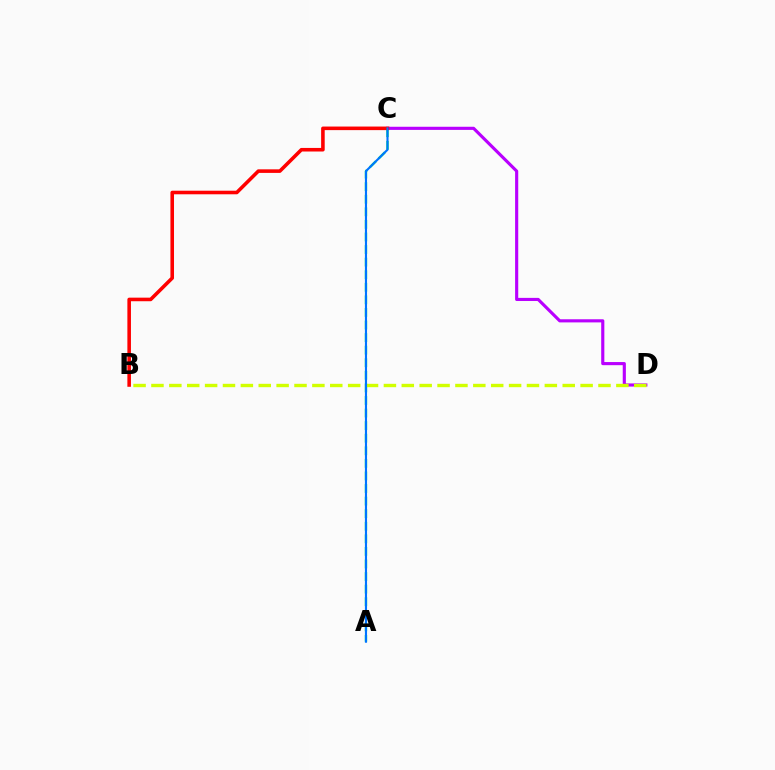{('A', 'C'): [{'color': '#00ff5c', 'line_style': 'dashed', 'thickness': 1.71}, {'color': '#0074ff', 'line_style': 'solid', 'thickness': 1.53}], ('C', 'D'): [{'color': '#b900ff', 'line_style': 'solid', 'thickness': 2.26}], ('B', 'D'): [{'color': '#d1ff00', 'line_style': 'dashed', 'thickness': 2.43}], ('B', 'C'): [{'color': '#ff0000', 'line_style': 'solid', 'thickness': 2.58}]}